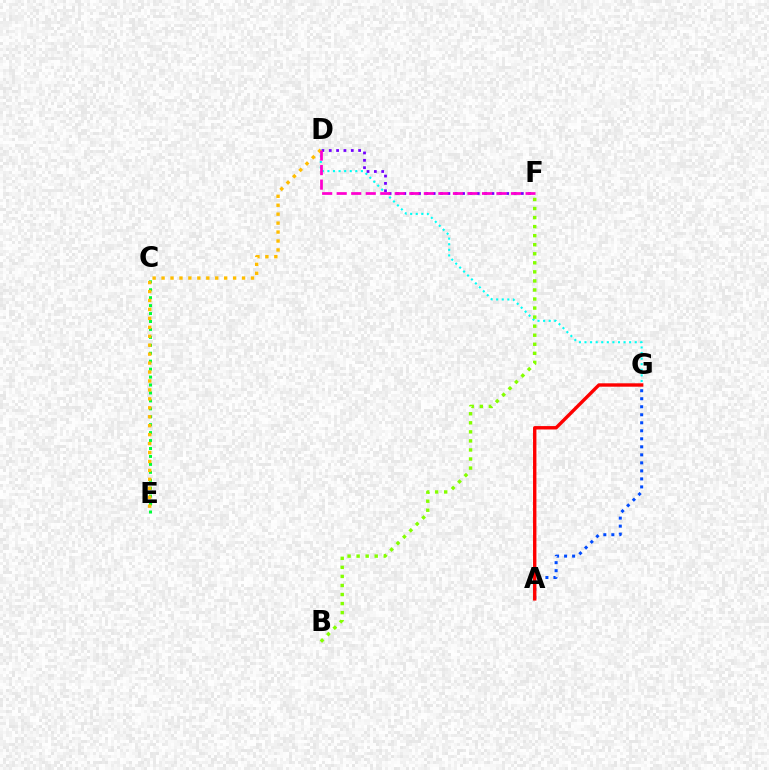{('D', 'F'): [{'color': '#7200ff', 'line_style': 'dotted', 'thickness': 2.0}, {'color': '#ff00cf', 'line_style': 'dashed', 'thickness': 1.97}], ('D', 'G'): [{'color': '#00fff6', 'line_style': 'dotted', 'thickness': 1.52}], ('C', 'E'): [{'color': '#00ff39', 'line_style': 'dotted', 'thickness': 2.16}], ('D', 'E'): [{'color': '#ffbd00', 'line_style': 'dotted', 'thickness': 2.43}], ('B', 'F'): [{'color': '#84ff00', 'line_style': 'dotted', 'thickness': 2.46}], ('A', 'G'): [{'color': '#004bff', 'line_style': 'dotted', 'thickness': 2.18}, {'color': '#ff0000', 'line_style': 'solid', 'thickness': 2.44}]}